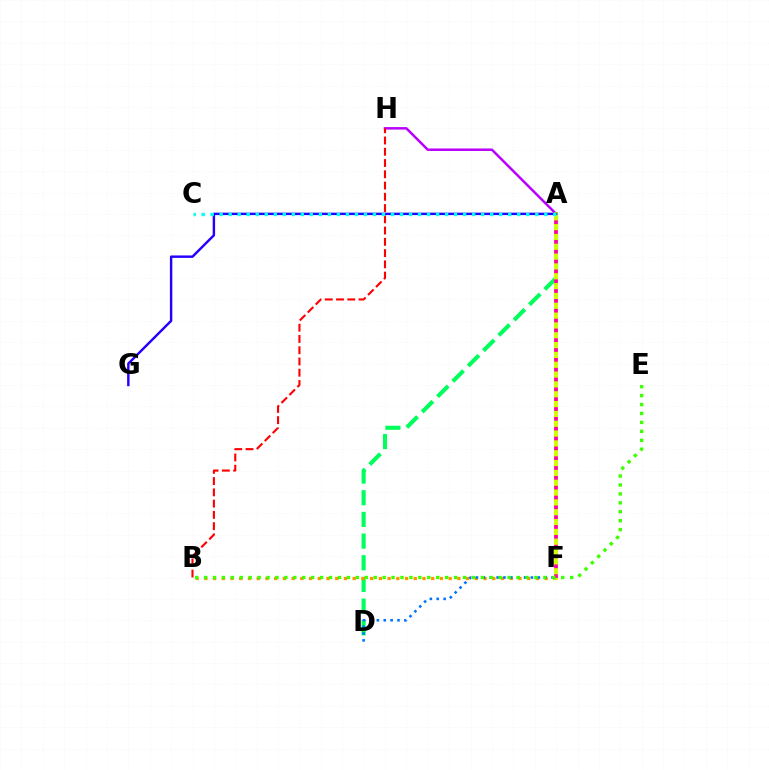{('A', 'D'): [{'color': '#00ff5c', 'line_style': 'dashed', 'thickness': 2.95}], ('F', 'H'): [{'color': '#b900ff', 'line_style': 'solid', 'thickness': 1.8}], ('B', 'F'): [{'color': '#ff9400', 'line_style': 'dotted', 'thickness': 2.37}], ('D', 'F'): [{'color': '#0074ff', 'line_style': 'dotted', 'thickness': 1.87}], ('A', 'F'): [{'color': '#d1ff00', 'line_style': 'solid', 'thickness': 2.88}, {'color': '#ff00ac', 'line_style': 'dotted', 'thickness': 2.67}], ('B', 'H'): [{'color': '#ff0000', 'line_style': 'dashed', 'thickness': 1.53}], ('A', 'G'): [{'color': '#2500ff', 'line_style': 'solid', 'thickness': 1.75}], ('B', 'E'): [{'color': '#3dff00', 'line_style': 'dotted', 'thickness': 2.43}], ('A', 'C'): [{'color': '#00fff6', 'line_style': 'dotted', 'thickness': 2.45}]}